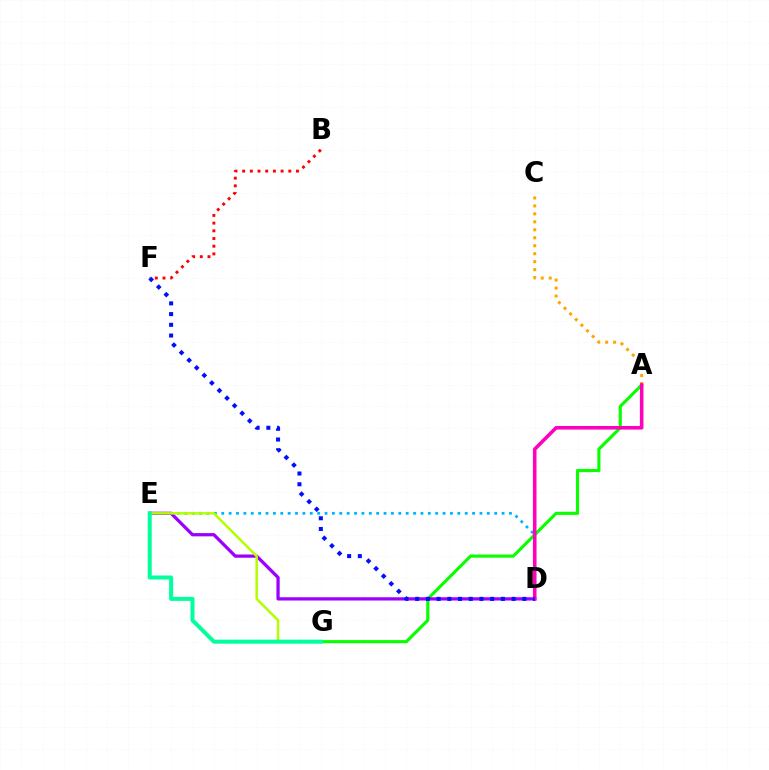{('A', 'G'): [{'color': '#08ff00', 'line_style': 'solid', 'thickness': 2.24}], ('D', 'E'): [{'color': '#00b5ff', 'line_style': 'dotted', 'thickness': 2.0}, {'color': '#9b00ff', 'line_style': 'solid', 'thickness': 2.34}], ('A', 'C'): [{'color': '#ffa500', 'line_style': 'dotted', 'thickness': 2.16}], ('B', 'F'): [{'color': '#ff0000', 'line_style': 'dotted', 'thickness': 2.09}], ('E', 'G'): [{'color': '#b3ff00', 'line_style': 'solid', 'thickness': 1.8}, {'color': '#00ff9d', 'line_style': 'solid', 'thickness': 2.88}], ('A', 'D'): [{'color': '#ff00bd', 'line_style': 'solid', 'thickness': 2.57}], ('D', 'F'): [{'color': '#0010ff', 'line_style': 'dotted', 'thickness': 2.91}]}